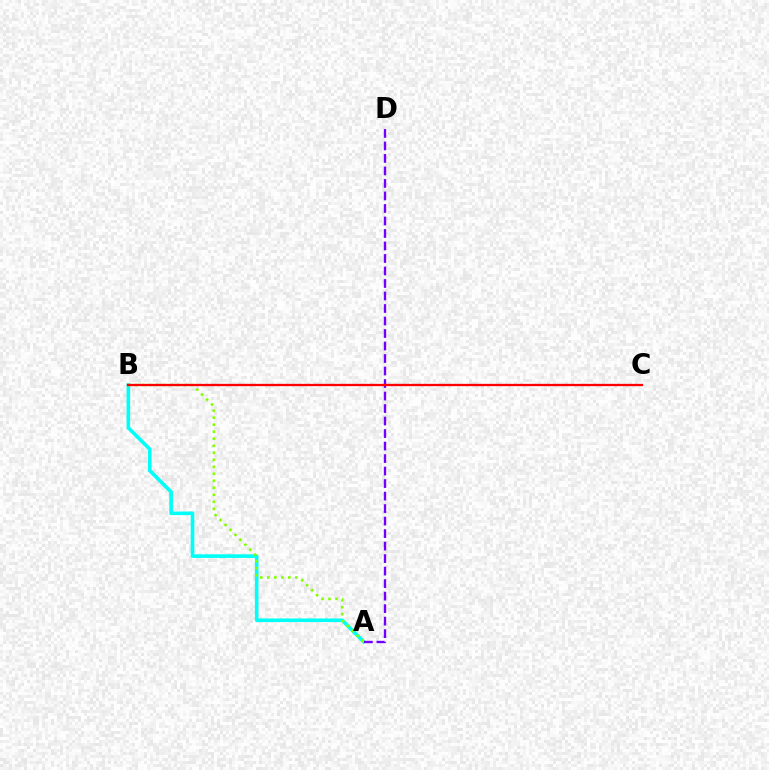{('A', 'B'): [{'color': '#00fff6', 'line_style': 'solid', 'thickness': 2.6}, {'color': '#84ff00', 'line_style': 'dotted', 'thickness': 1.9}], ('A', 'D'): [{'color': '#7200ff', 'line_style': 'dashed', 'thickness': 1.7}], ('B', 'C'): [{'color': '#ff0000', 'line_style': 'solid', 'thickness': 1.66}]}